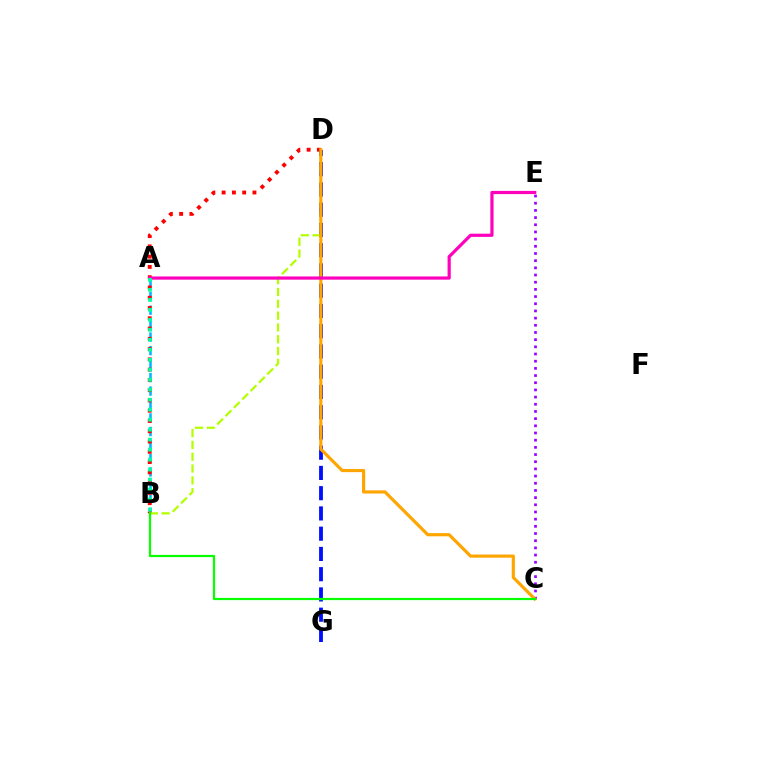{('A', 'B'): [{'color': '#00b5ff', 'line_style': 'dashed', 'thickness': 1.83}, {'color': '#00ff9d', 'line_style': 'dotted', 'thickness': 2.71}], ('B', 'D'): [{'color': '#ff0000', 'line_style': 'dotted', 'thickness': 2.79}, {'color': '#b3ff00', 'line_style': 'dashed', 'thickness': 1.61}], ('D', 'G'): [{'color': '#0010ff', 'line_style': 'dashed', 'thickness': 2.75}], ('C', 'E'): [{'color': '#9b00ff', 'line_style': 'dotted', 'thickness': 1.95}], ('C', 'D'): [{'color': '#ffa500', 'line_style': 'solid', 'thickness': 2.28}], ('A', 'E'): [{'color': '#ff00bd', 'line_style': 'solid', 'thickness': 2.3}], ('B', 'C'): [{'color': '#08ff00', 'line_style': 'solid', 'thickness': 1.59}]}